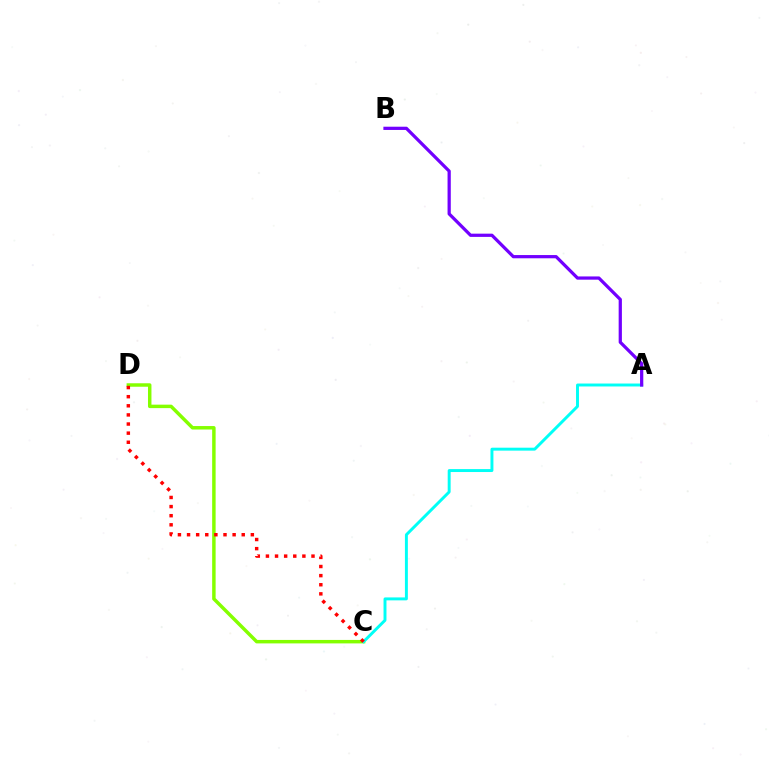{('C', 'D'): [{'color': '#84ff00', 'line_style': 'solid', 'thickness': 2.5}, {'color': '#ff0000', 'line_style': 'dotted', 'thickness': 2.48}], ('A', 'C'): [{'color': '#00fff6', 'line_style': 'solid', 'thickness': 2.12}], ('A', 'B'): [{'color': '#7200ff', 'line_style': 'solid', 'thickness': 2.33}]}